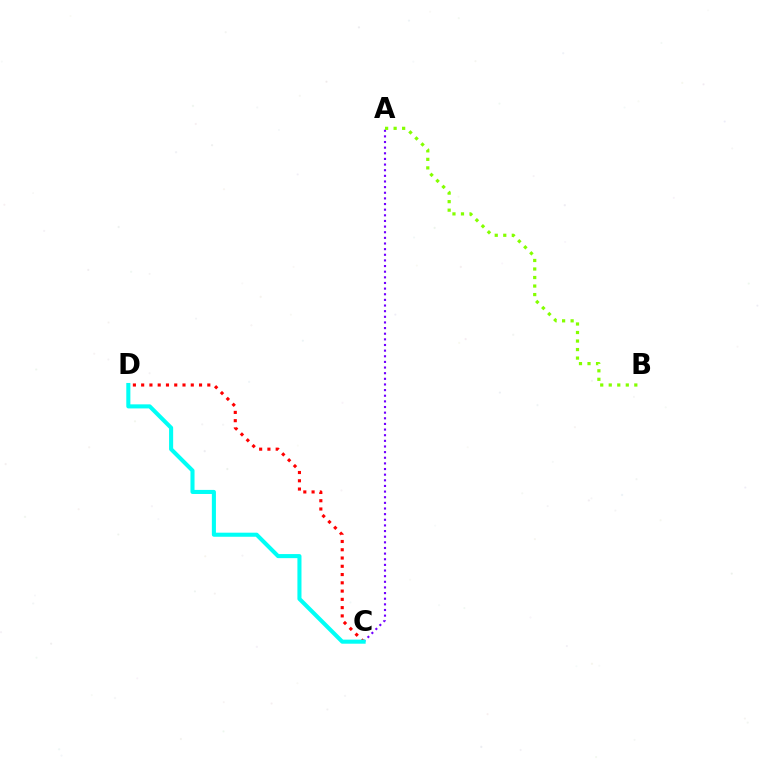{('A', 'C'): [{'color': '#7200ff', 'line_style': 'dotted', 'thickness': 1.53}], ('C', 'D'): [{'color': '#ff0000', 'line_style': 'dotted', 'thickness': 2.25}, {'color': '#00fff6', 'line_style': 'solid', 'thickness': 2.93}], ('A', 'B'): [{'color': '#84ff00', 'line_style': 'dotted', 'thickness': 2.32}]}